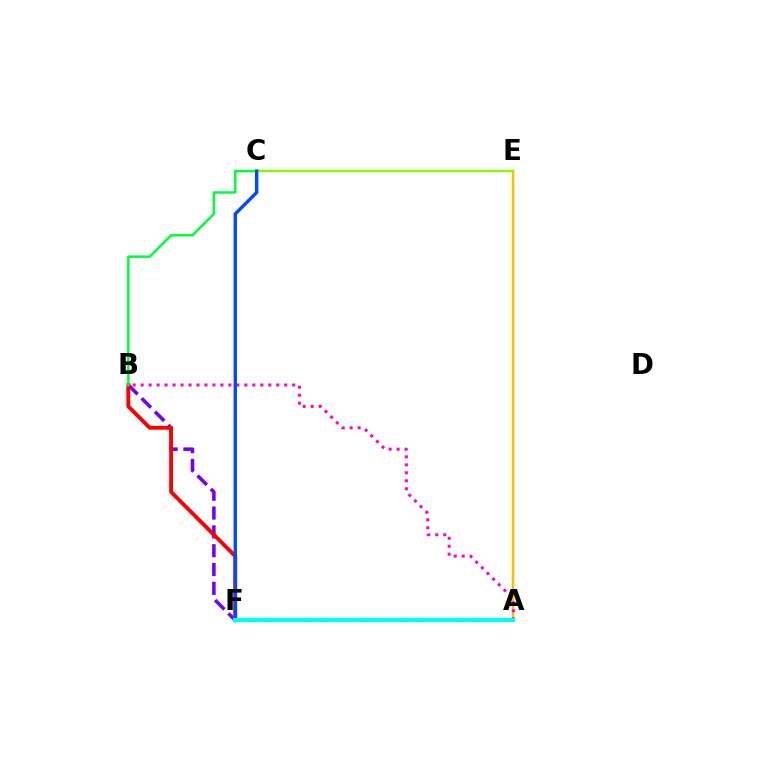{('A', 'E'): [{'color': '#ffbd00', 'line_style': 'solid', 'thickness': 1.8}], ('C', 'E'): [{'color': '#84ff00', 'line_style': 'solid', 'thickness': 1.75}], ('A', 'B'): [{'color': '#7200ff', 'line_style': 'dashed', 'thickness': 2.56}, {'color': '#ff00cf', 'line_style': 'dotted', 'thickness': 2.17}], ('B', 'F'): [{'color': '#ff0000', 'line_style': 'solid', 'thickness': 2.8}], ('B', 'C'): [{'color': '#00ff39', 'line_style': 'solid', 'thickness': 1.81}], ('C', 'F'): [{'color': '#004bff', 'line_style': 'solid', 'thickness': 2.46}], ('A', 'F'): [{'color': '#00fff6', 'line_style': 'solid', 'thickness': 2.98}]}